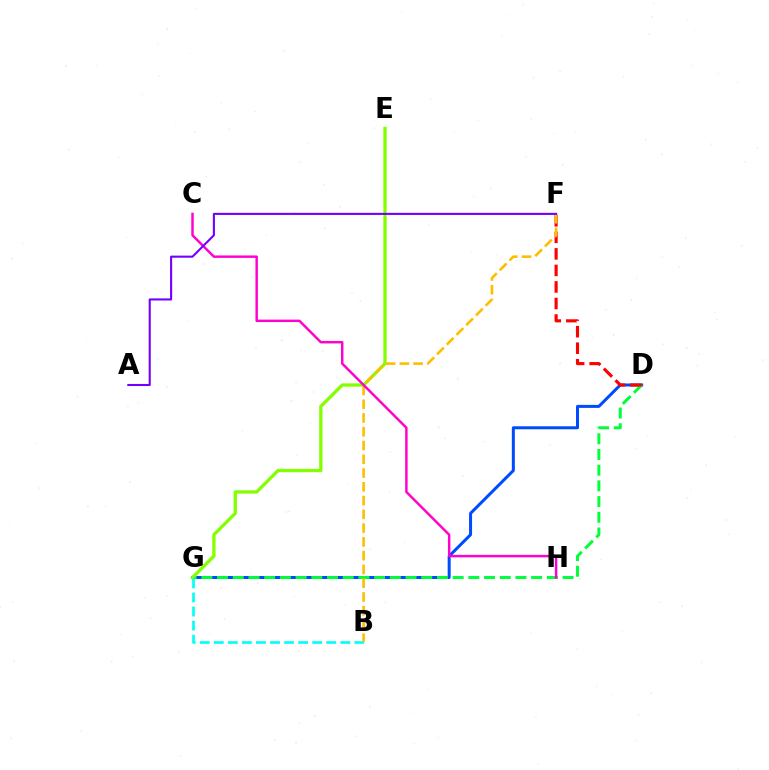{('D', 'G'): [{'color': '#004bff', 'line_style': 'solid', 'thickness': 2.17}, {'color': '#00ff39', 'line_style': 'dashed', 'thickness': 2.13}], ('D', 'F'): [{'color': '#ff0000', 'line_style': 'dashed', 'thickness': 2.25}], ('E', 'G'): [{'color': '#84ff00', 'line_style': 'solid', 'thickness': 2.37}], ('B', 'G'): [{'color': '#00fff6', 'line_style': 'dashed', 'thickness': 1.91}], ('B', 'F'): [{'color': '#ffbd00', 'line_style': 'dashed', 'thickness': 1.87}], ('C', 'H'): [{'color': '#ff00cf', 'line_style': 'solid', 'thickness': 1.76}], ('A', 'F'): [{'color': '#7200ff', 'line_style': 'solid', 'thickness': 1.51}]}